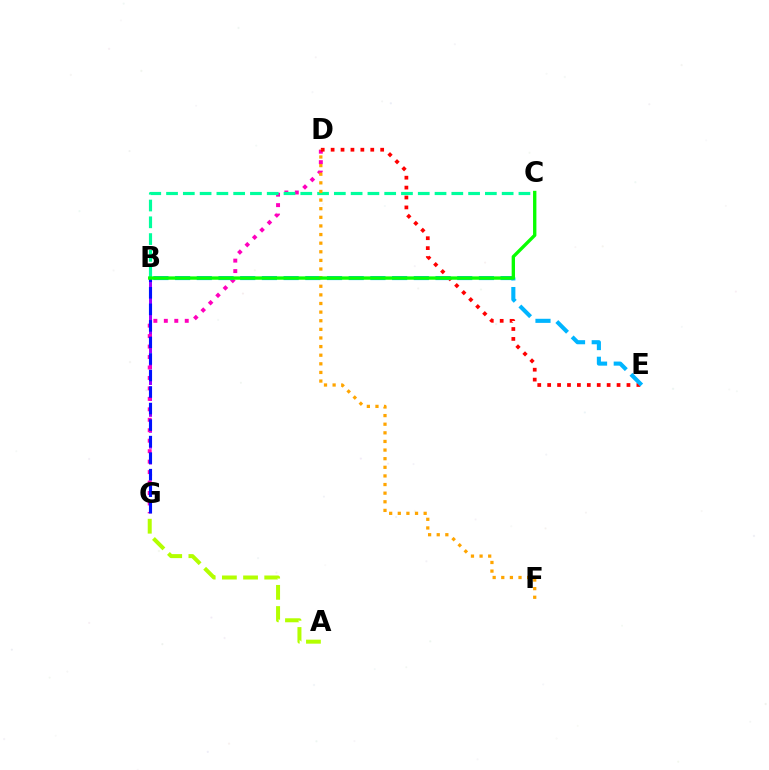{('B', 'G'): [{'color': '#9b00ff', 'line_style': 'dashed', 'thickness': 2.16}, {'color': '#0010ff', 'line_style': 'dashed', 'thickness': 2.25}], ('D', 'G'): [{'color': '#ff00bd', 'line_style': 'dotted', 'thickness': 2.84}], ('A', 'G'): [{'color': '#b3ff00', 'line_style': 'dashed', 'thickness': 2.88}], ('B', 'C'): [{'color': '#00ff9d', 'line_style': 'dashed', 'thickness': 2.28}, {'color': '#08ff00', 'line_style': 'solid', 'thickness': 2.41}], ('D', 'E'): [{'color': '#ff0000', 'line_style': 'dotted', 'thickness': 2.69}], ('B', 'E'): [{'color': '#00b5ff', 'line_style': 'dashed', 'thickness': 2.95}], ('D', 'F'): [{'color': '#ffa500', 'line_style': 'dotted', 'thickness': 2.34}]}